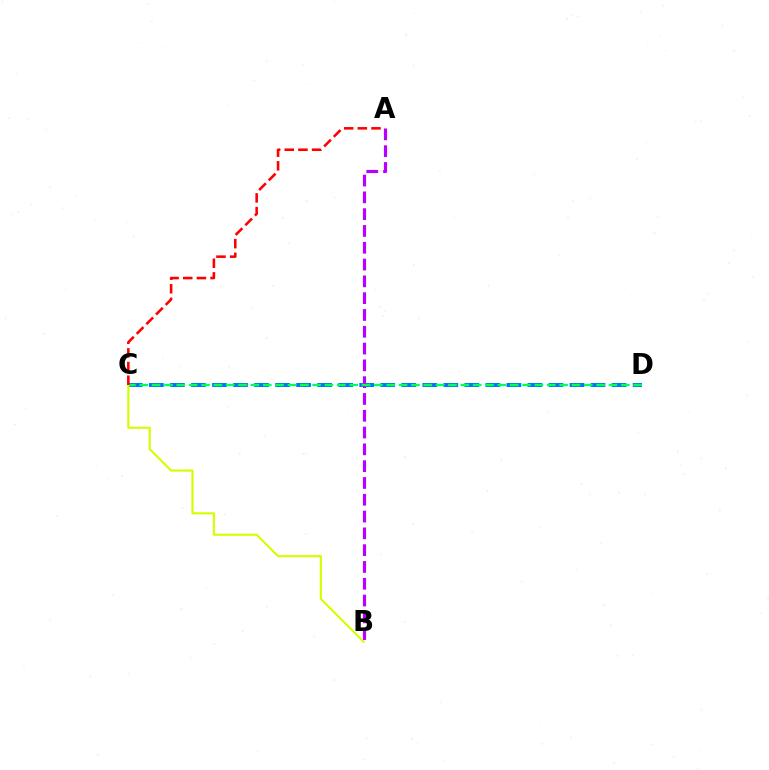{('C', 'D'): [{'color': '#0074ff', 'line_style': 'dashed', 'thickness': 2.86}, {'color': '#00ff5c', 'line_style': 'dashed', 'thickness': 1.68}], ('A', 'B'): [{'color': '#b900ff', 'line_style': 'dashed', 'thickness': 2.28}], ('B', 'C'): [{'color': '#d1ff00', 'line_style': 'solid', 'thickness': 1.53}], ('A', 'C'): [{'color': '#ff0000', 'line_style': 'dashed', 'thickness': 1.85}]}